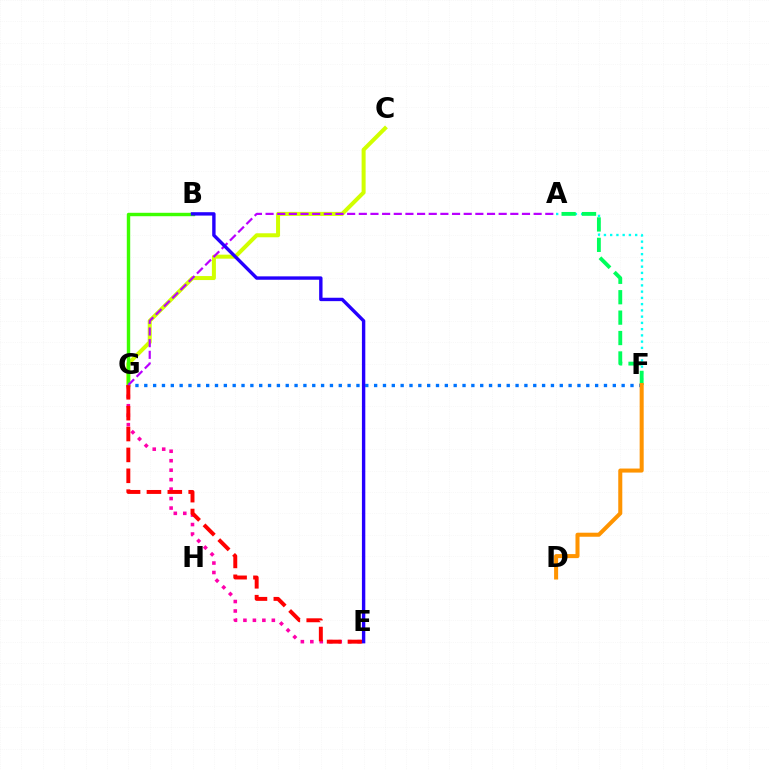{('C', 'G'): [{'color': '#d1ff00', 'line_style': 'solid', 'thickness': 2.89}], ('A', 'F'): [{'color': '#00fff6', 'line_style': 'dotted', 'thickness': 1.7}, {'color': '#00ff5c', 'line_style': 'dashed', 'thickness': 2.77}], ('B', 'G'): [{'color': '#3dff00', 'line_style': 'solid', 'thickness': 2.46}], ('E', 'G'): [{'color': '#ff00ac', 'line_style': 'dotted', 'thickness': 2.57}, {'color': '#ff0000', 'line_style': 'dashed', 'thickness': 2.84}], ('F', 'G'): [{'color': '#0074ff', 'line_style': 'dotted', 'thickness': 2.4}], ('A', 'G'): [{'color': '#b900ff', 'line_style': 'dashed', 'thickness': 1.58}], ('B', 'E'): [{'color': '#2500ff', 'line_style': 'solid', 'thickness': 2.44}], ('D', 'F'): [{'color': '#ff9400', 'line_style': 'solid', 'thickness': 2.9}]}